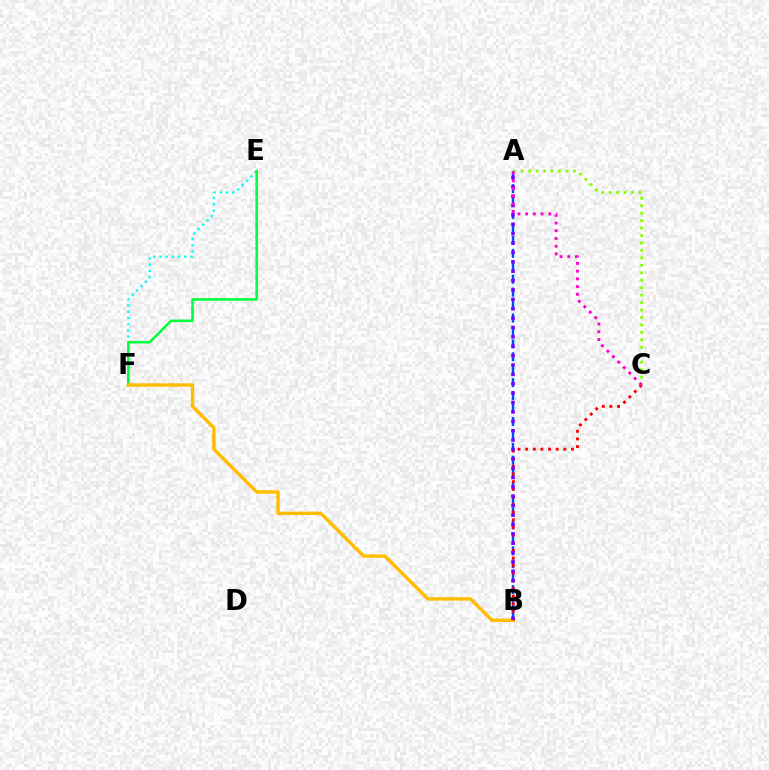{('E', 'F'): [{'color': '#00fff6', 'line_style': 'dotted', 'thickness': 1.69}, {'color': '#00ff39', 'line_style': 'solid', 'thickness': 1.82}], ('A', 'C'): [{'color': '#84ff00', 'line_style': 'dotted', 'thickness': 2.02}, {'color': '#ff00cf', 'line_style': 'dotted', 'thickness': 2.1}], ('A', 'B'): [{'color': '#004bff', 'line_style': 'dashed', 'thickness': 1.76}, {'color': '#7200ff', 'line_style': 'dotted', 'thickness': 2.55}], ('B', 'F'): [{'color': '#ffbd00', 'line_style': 'solid', 'thickness': 2.45}], ('B', 'C'): [{'color': '#ff0000', 'line_style': 'dotted', 'thickness': 2.07}]}